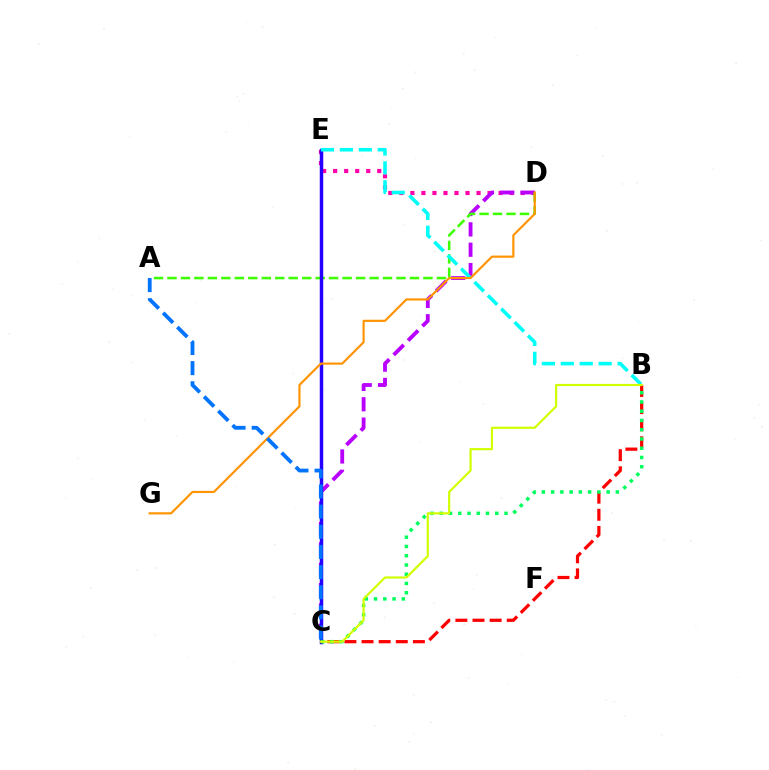{('D', 'E'): [{'color': '#ff00ac', 'line_style': 'dotted', 'thickness': 3.0}], ('C', 'D'): [{'color': '#b900ff', 'line_style': 'dashed', 'thickness': 2.76}], ('A', 'D'): [{'color': '#3dff00', 'line_style': 'dashed', 'thickness': 1.83}], ('C', 'E'): [{'color': '#2500ff', 'line_style': 'solid', 'thickness': 2.49}], ('B', 'C'): [{'color': '#ff0000', 'line_style': 'dashed', 'thickness': 2.33}, {'color': '#00ff5c', 'line_style': 'dotted', 'thickness': 2.51}, {'color': '#d1ff00', 'line_style': 'solid', 'thickness': 1.58}], ('B', 'E'): [{'color': '#00fff6', 'line_style': 'dashed', 'thickness': 2.57}], ('D', 'G'): [{'color': '#ff9400', 'line_style': 'solid', 'thickness': 1.56}], ('A', 'C'): [{'color': '#0074ff', 'line_style': 'dashed', 'thickness': 2.74}]}